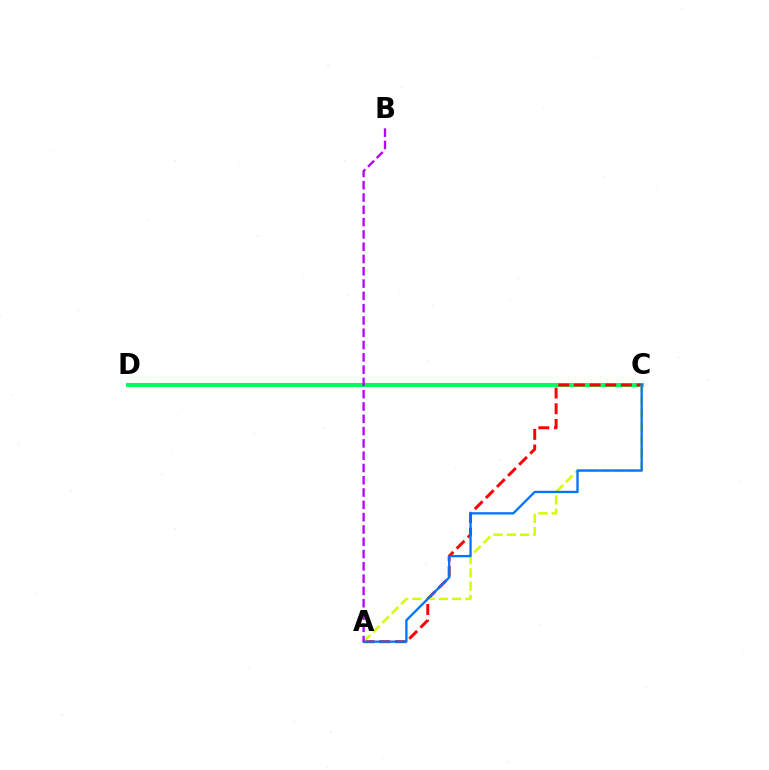{('C', 'D'): [{'color': '#00ff5c', 'line_style': 'solid', 'thickness': 2.9}], ('A', 'C'): [{'color': '#ff0000', 'line_style': 'dashed', 'thickness': 2.13}, {'color': '#d1ff00', 'line_style': 'dashed', 'thickness': 1.8}, {'color': '#0074ff', 'line_style': 'solid', 'thickness': 1.66}], ('A', 'B'): [{'color': '#b900ff', 'line_style': 'dashed', 'thickness': 1.67}]}